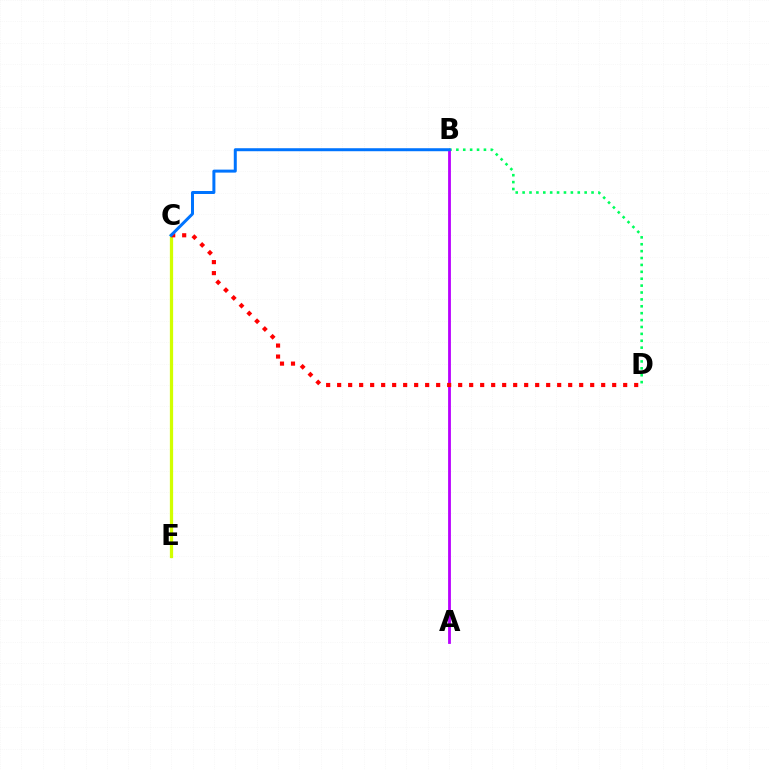{('B', 'D'): [{'color': '#00ff5c', 'line_style': 'dotted', 'thickness': 1.87}], ('C', 'E'): [{'color': '#d1ff00', 'line_style': 'solid', 'thickness': 2.34}], ('A', 'B'): [{'color': '#b900ff', 'line_style': 'solid', 'thickness': 2.02}], ('C', 'D'): [{'color': '#ff0000', 'line_style': 'dotted', 'thickness': 2.99}], ('B', 'C'): [{'color': '#0074ff', 'line_style': 'solid', 'thickness': 2.16}]}